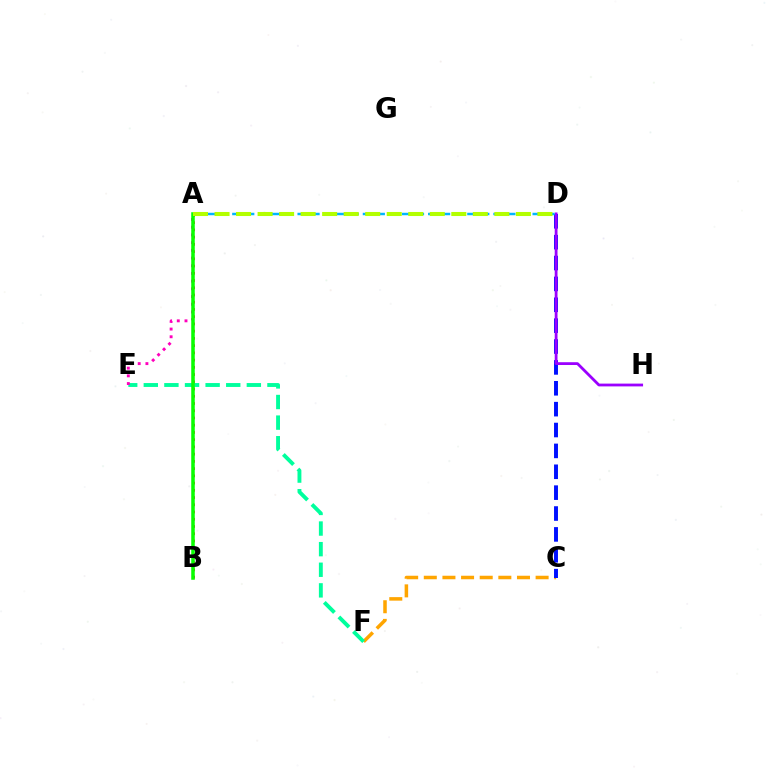{('A', 'B'): [{'color': '#ff0000', 'line_style': 'dotted', 'thickness': 1.97}, {'color': '#08ff00', 'line_style': 'solid', 'thickness': 2.54}], ('C', 'F'): [{'color': '#ffa500', 'line_style': 'dashed', 'thickness': 2.53}], ('E', 'F'): [{'color': '#00ff9d', 'line_style': 'dashed', 'thickness': 2.8}], ('A', 'E'): [{'color': '#ff00bd', 'line_style': 'dotted', 'thickness': 2.09}], ('C', 'D'): [{'color': '#0010ff', 'line_style': 'dashed', 'thickness': 2.84}], ('D', 'H'): [{'color': '#9b00ff', 'line_style': 'solid', 'thickness': 2.01}], ('A', 'D'): [{'color': '#00b5ff', 'line_style': 'dashed', 'thickness': 1.77}, {'color': '#b3ff00', 'line_style': 'dashed', 'thickness': 2.92}]}